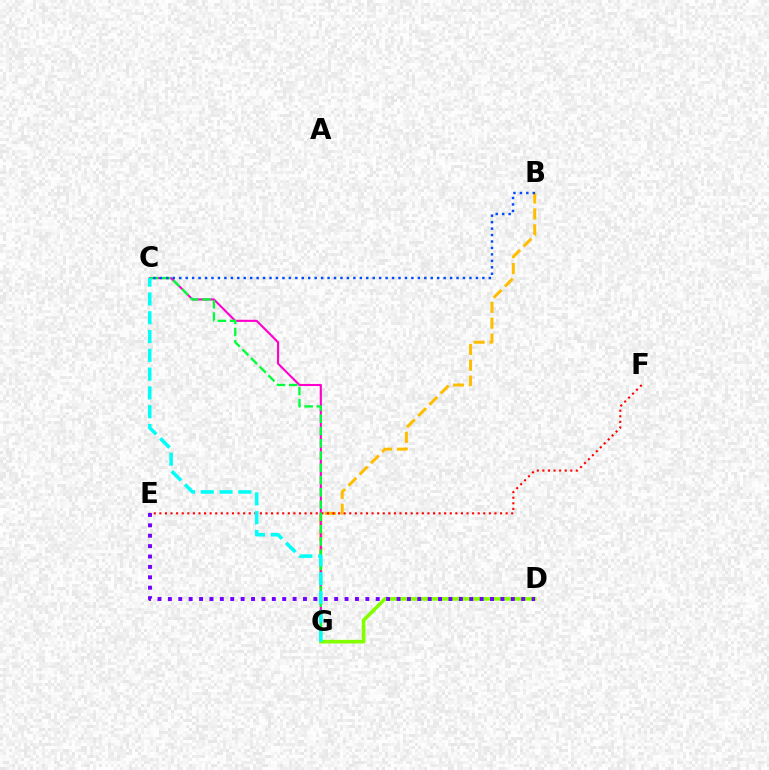{('B', 'G'): [{'color': '#ffbd00', 'line_style': 'dashed', 'thickness': 2.16}], ('C', 'G'): [{'color': '#ff00cf', 'line_style': 'solid', 'thickness': 1.53}, {'color': '#00ff39', 'line_style': 'dashed', 'thickness': 1.67}, {'color': '#00fff6', 'line_style': 'dashed', 'thickness': 2.55}], ('E', 'F'): [{'color': '#ff0000', 'line_style': 'dotted', 'thickness': 1.52}], ('D', 'G'): [{'color': '#84ff00', 'line_style': 'solid', 'thickness': 2.62}], ('D', 'E'): [{'color': '#7200ff', 'line_style': 'dotted', 'thickness': 2.82}], ('B', 'C'): [{'color': '#004bff', 'line_style': 'dotted', 'thickness': 1.75}]}